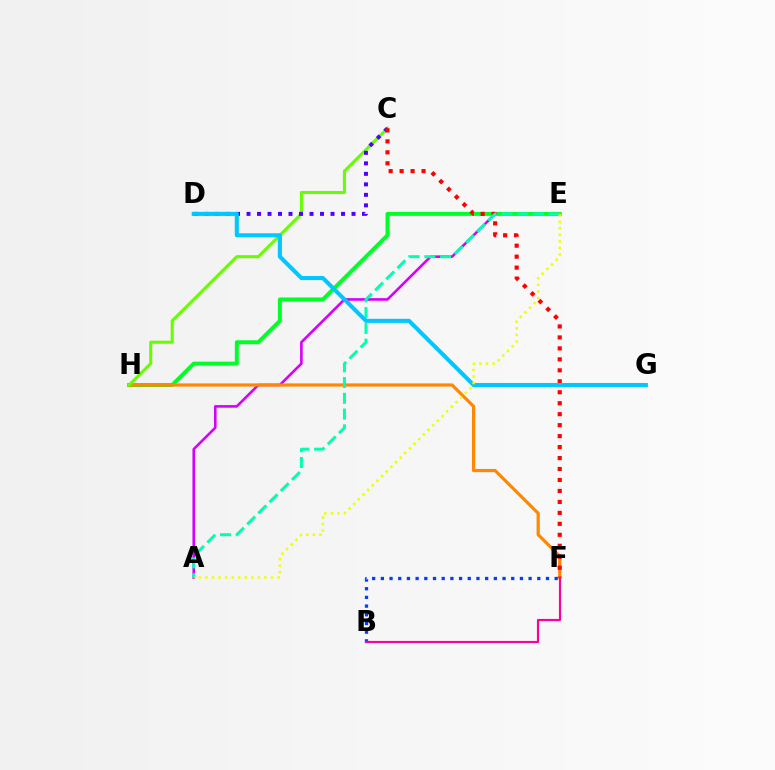{('A', 'E'): [{'color': '#d600ff', 'line_style': 'solid', 'thickness': 1.88}, {'color': '#00ffaf', 'line_style': 'dashed', 'thickness': 2.14}, {'color': '#eeff00', 'line_style': 'dotted', 'thickness': 1.78}], ('B', 'F'): [{'color': '#003fff', 'line_style': 'dotted', 'thickness': 2.36}, {'color': '#ff00a0', 'line_style': 'solid', 'thickness': 1.55}], ('E', 'H'): [{'color': '#00ff27', 'line_style': 'solid', 'thickness': 2.84}], ('F', 'H'): [{'color': '#ff8800', 'line_style': 'solid', 'thickness': 2.31}], ('C', 'H'): [{'color': '#66ff00', 'line_style': 'solid', 'thickness': 2.21}], ('C', 'D'): [{'color': '#4f00ff', 'line_style': 'dotted', 'thickness': 2.85}], ('C', 'F'): [{'color': '#ff0000', 'line_style': 'dotted', 'thickness': 2.98}], ('D', 'G'): [{'color': '#00c7ff', 'line_style': 'solid', 'thickness': 2.92}]}